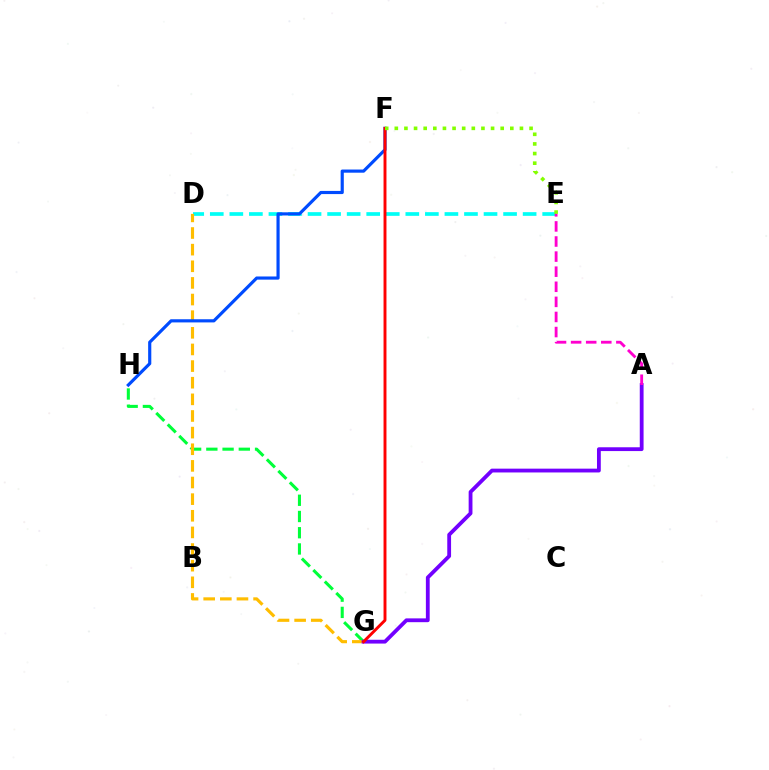{('D', 'E'): [{'color': '#00fff6', 'line_style': 'dashed', 'thickness': 2.66}], ('G', 'H'): [{'color': '#00ff39', 'line_style': 'dashed', 'thickness': 2.21}], ('D', 'G'): [{'color': '#ffbd00', 'line_style': 'dashed', 'thickness': 2.26}], ('F', 'H'): [{'color': '#004bff', 'line_style': 'solid', 'thickness': 2.27}], ('A', 'G'): [{'color': '#7200ff', 'line_style': 'solid', 'thickness': 2.74}], ('F', 'G'): [{'color': '#ff0000', 'line_style': 'solid', 'thickness': 2.1}], ('E', 'F'): [{'color': '#84ff00', 'line_style': 'dotted', 'thickness': 2.62}], ('A', 'E'): [{'color': '#ff00cf', 'line_style': 'dashed', 'thickness': 2.05}]}